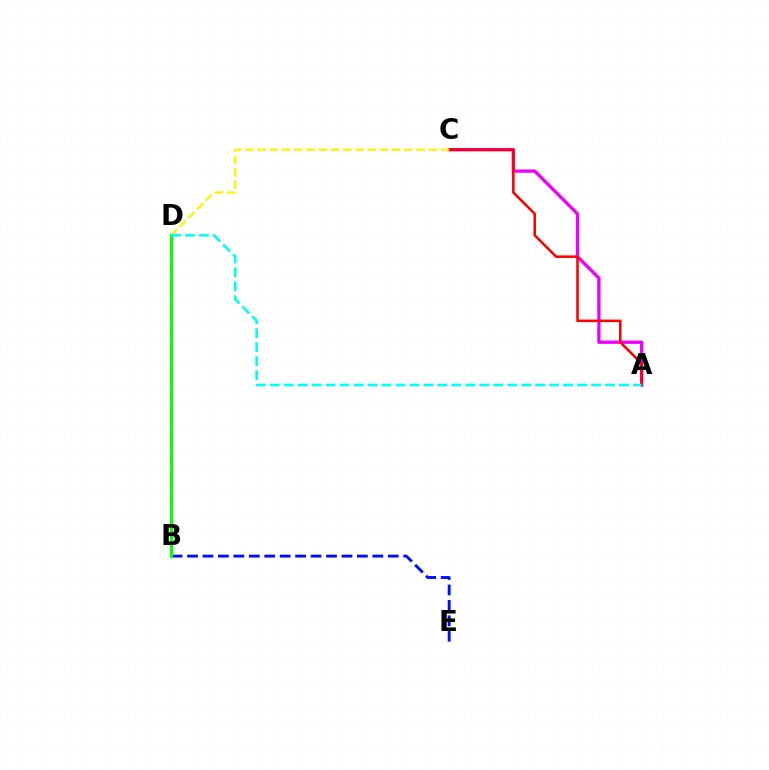{('B', 'E'): [{'color': '#0010ff', 'line_style': 'dashed', 'thickness': 2.1}], ('A', 'C'): [{'color': '#ee00ff', 'line_style': 'solid', 'thickness': 2.38}, {'color': '#ff0000', 'line_style': 'solid', 'thickness': 1.83}], ('C', 'D'): [{'color': '#fcf500', 'line_style': 'dashed', 'thickness': 1.66}], ('B', 'D'): [{'color': '#08ff00', 'line_style': 'solid', 'thickness': 2.24}], ('A', 'D'): [{'color': '#00fff6', 'line_style': 'dashed', 'thickness': 1.9}]}